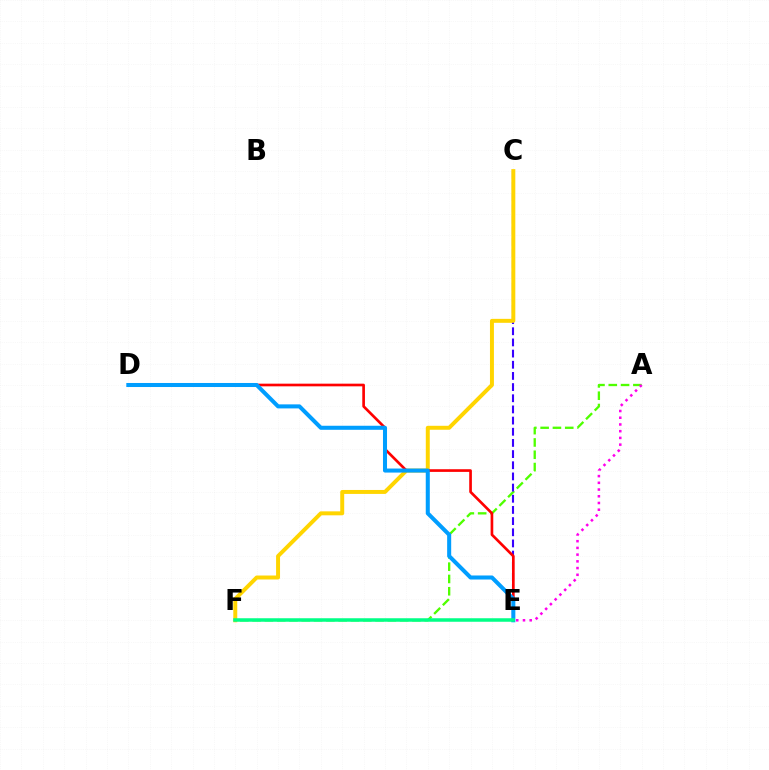{('A', 'F'): [{'color': '#4fff00', 'line_style': 'dashed', 'thickness': 1.67}], ('A', 'E'): [{'color': '#ff00ed', 'line_style': 'dotted', 'thickness': 1.83}], ('C', 'E'): [{'color': '#3700ff', 'line_style': 'dashed', 'thickness': 1.52}], ('C', 'F'): [{'color': '#ffd500', 'line_style': 'solid', 'thickness': 2.85}], ('D', 'E'): [{'color': '#ff0000', 'line_style': 'solid', 'thickness': 1.92}, {'color': '#009eff', 'line_style': 'solid', 'thickness': 2.91}], ('E', 'F'): [{'color': '#00ff86', 'line_style': 'solid', 'thickness': 2.52}]}